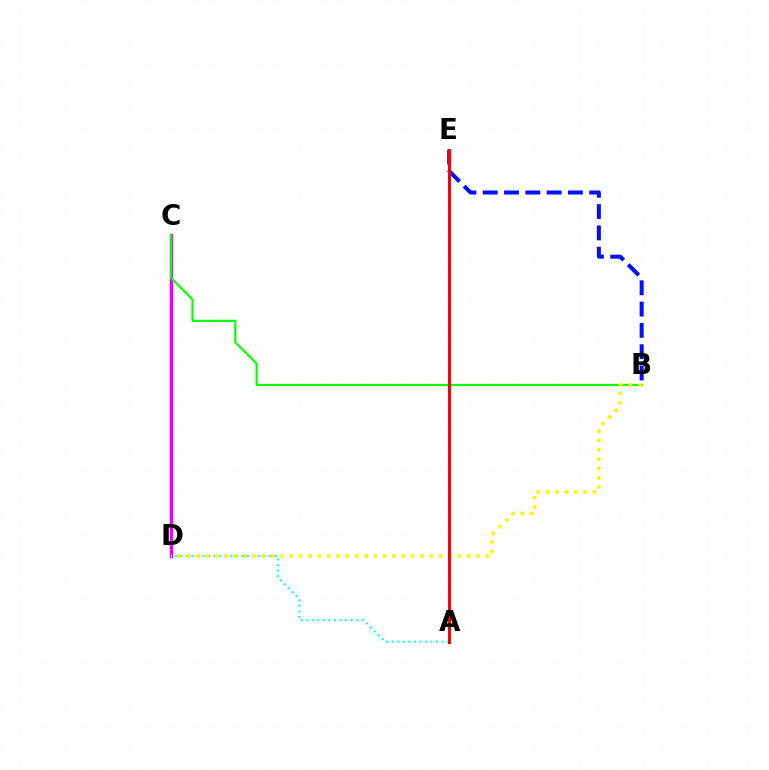{('A', 'D'): [{'color': '#00fff6', 'line_style': 'dotted', 'thickness': 1.51}], ('C', 'D'): [{'color': '#ee00ff', 'line_style': 'solid', 'thickness': 2.5}], ('B', 'E'): [{'color': '#0010ff', 'line_style': 'dashed', 'thickness': 2.89}], ('B', 'C'): [{'color': '#08ff00', 'line_style': 'solid', 'thickness': 1.55}], ('B', 'D'): [{'color': '#fcf500', 'line_style': 'dotted', 'thickness': 2.54}], ('A', 'E'): [{'color': '#ff0000', 'line_style': 'solid', 'thickness': 2.21}]}